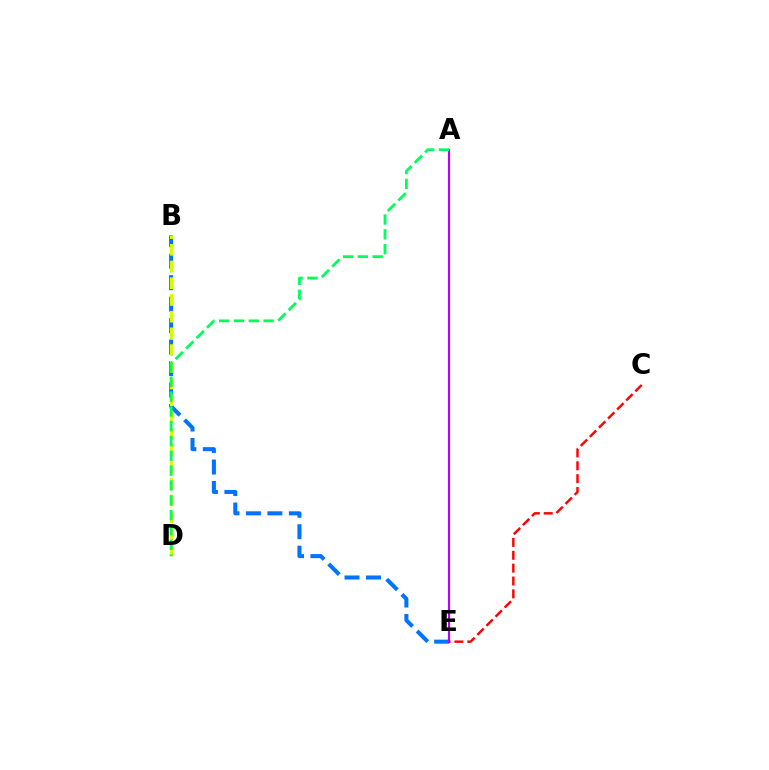{('B', 'E'): [{'color': '#0074ff', 'line_style': 'dashed', 'thickness': 2.92}], ('B', 'D'): [{'color': '#d1ff00', 'line_style': 'dashed', 'thickness': 2.27}], ('A', 'E'): [{'color': '#b900ff', 'line_style': 'solid', 'thickness': 1.54}], ('A', 'D'): [{'color': '#00ff5c', 'line_style': 'dashed', 'thickness': 2.01}], ('C', 'E'): [{'color': '#ff0000', 'line_style': 'dashed', 'thickness': 1.75}]}